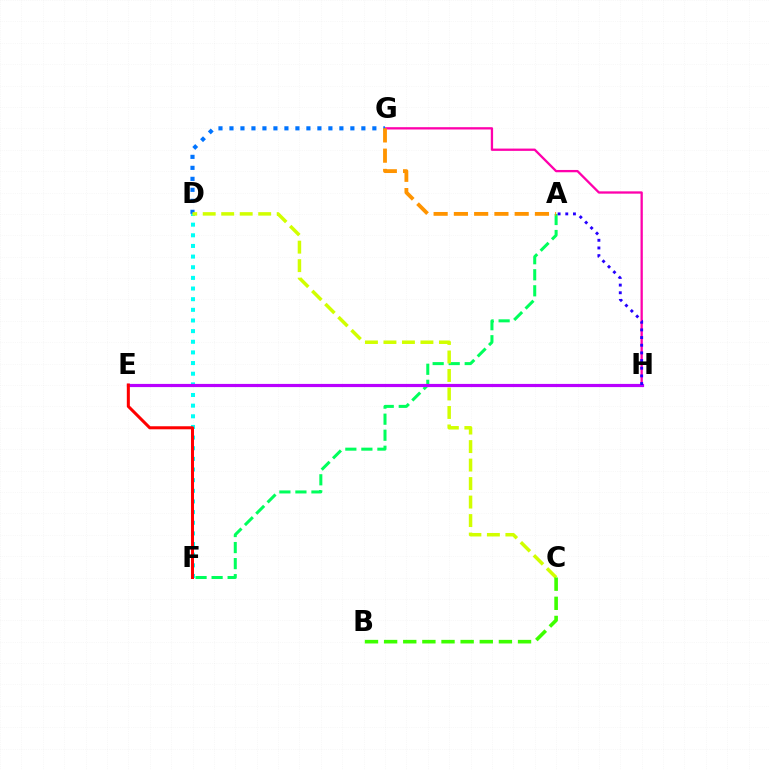{('A', 'F'): [{'color': '#00ff5c', 'line_style': 'dashed', 'thickness': 2.18}], ('G', 'H'): [{'color': '#ff00ac', 'line_style': 'solid', 'thickness': 1.66}], ('D', 'F'): [{'color': '#00fff6', 'line_style': 'dotted', 'thickness': 2.89}], ('D', 'G'): [{'color': '#0074ff', 'line_style': 'dotted', 'thickness': 2.99}], ('C', 'D'): [{'color': '#d1ff00', 'line_style': 'dashed', 'thickness': 2.51}], ('E', 'H'): [{'color': '#b900ff', 'line_style': 'solid', 'thickness': 2.29}], ('A', 'G'): [{'color': '#ff9400', 'line_style': 'dashed', 'thickness': 2.75}], ('A', 'H'): [{'color': '#2500ff', 'line_style': 'dotted', 'thickness': 2.08}], ('B', 'C'): [{'color': '#3dff00', 'line_style': 'dashed', 'thickness': 2.6}], ('E', 'F'): [{'color': '#ff0000', 'line_style': 'solid', 'thickness': 2.18}]}